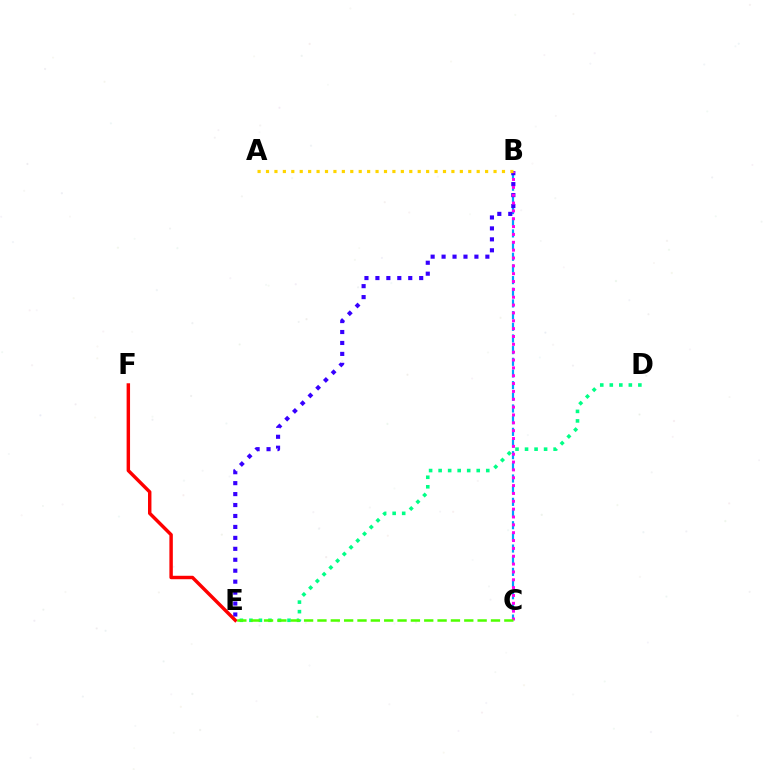{('B', 'C'): [{'color': '#009eff', 'line_style': 'dashed', 'thickness': 1.59}, {'color': '#ff00ed', 'line_style': 'dotted', 'thickness': 2.13}], ('B', 'E'): [{'color': '#3700ff', 'line_style': 'dotted', 'thickness': 2.97}], ('D', 'E'): [{'color': '#00ff86', 'line_style': 'dotted', 'thickness': 2.59}], ('E', 'F'): [{'color': '#ff0000', 'line_style': 'solid', 'thickness': 2.48}], ('C', 'E'): [{'color': '#4fff00', 'line_style': 'dashed', 'thickness': 1.81}], ('A', 'B'): [{'color': '#ffd500', 'line_style': 'dotted', 'thickness': 2.29}]}